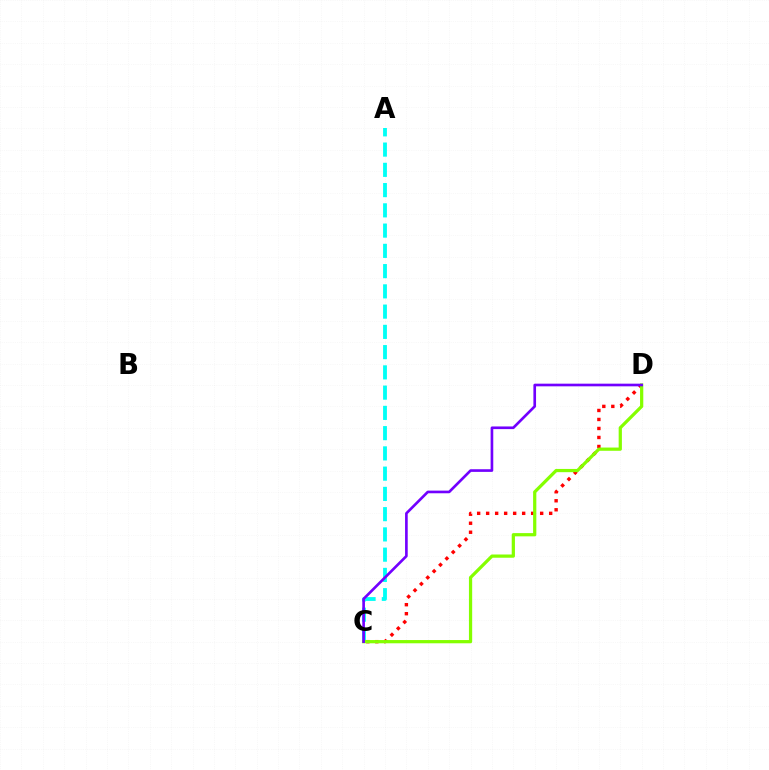{('C', 'D'): [{'color': '#ff0000', 'line_style': 'dotted', 'thickness': 2.45}, {'color': '#84ff00', 'line_style': 'solid', 'thickness': 2.33}, {'color': '#7200ff', 'line_style': 'solid', 'thickness': 1.91}], ('A', 'C'): [{'color': '#00fff6', 'line_style': 'dashed', 'thickness': 2.75}]}